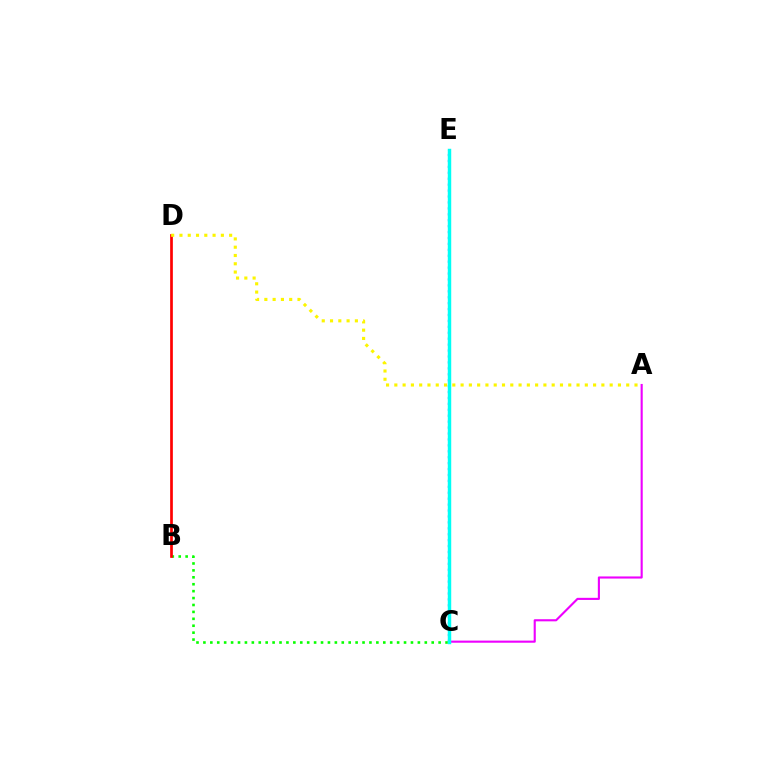{('B', 'C'): [{'color': '#08ff00', 'line_style': 'dotted', 'thickness': 1.88}], ('A', 'C'): [{'color': '#ee00ff', 'line_style': 'solid', 'thickness': 1.53}], ('B', 'D'): [{'color': '#ff0000', 'line_style': 'solid', 'thickness': 1.95}], ('C', 'E'): [{'color': '#0010ff', 'line_style': 'dotted', 'thickness': 1.61}, {'color': '#00fff6', 'line_style': 'solid', 'thickness': 2.48}], ('A', 'D'): [{'color': '#fcf500', 'line_style': 'dotted', 'thickness': 2.25}]}